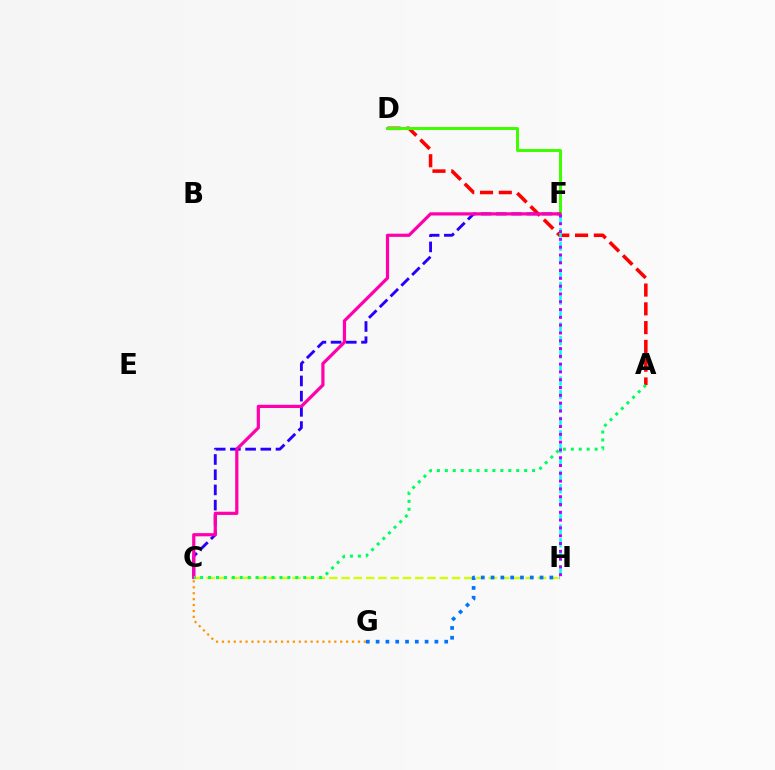{('C', 'H'): [{'color': '#d1ff00', 'line_style': 'dashed', 'thickness': 1.67}], ('A', 'D'): [{'color': '#ff0000', 'line_style': 'dashed', 'thickness': 2.55}], ('G', 'H'): [{'color': '#0074ff', 'line_style': 'dotted', 'thickness': 2.66}], ('C', 'F'): [{'color': '#2500ff', 'line_style': 'dashed', 'thickness': 2.07}, {'color': '#ff00ac', 'line_style': 'solid', 'thickness': 2.31}], ('F', 'H'): [{'color': '#00fff6', 'line_style': 'dashed', 'thickness': 1.83}, {'color': '#b900ff', 'line_style': 'dotted', 'thickness': 2.12}], ('D', 'F'): [{'color': '#3dff00', 'line_style': 'solid', 'thickness': 2.15}], ('C', 'G'): [{'color': '#ff9400', 'line_style': 'dotted', 'thickness': 1.61}], ('A', 'C'): [{'color': '#00ff5c', 'line_style': 'dotted', 'thickness': 2.15}]}